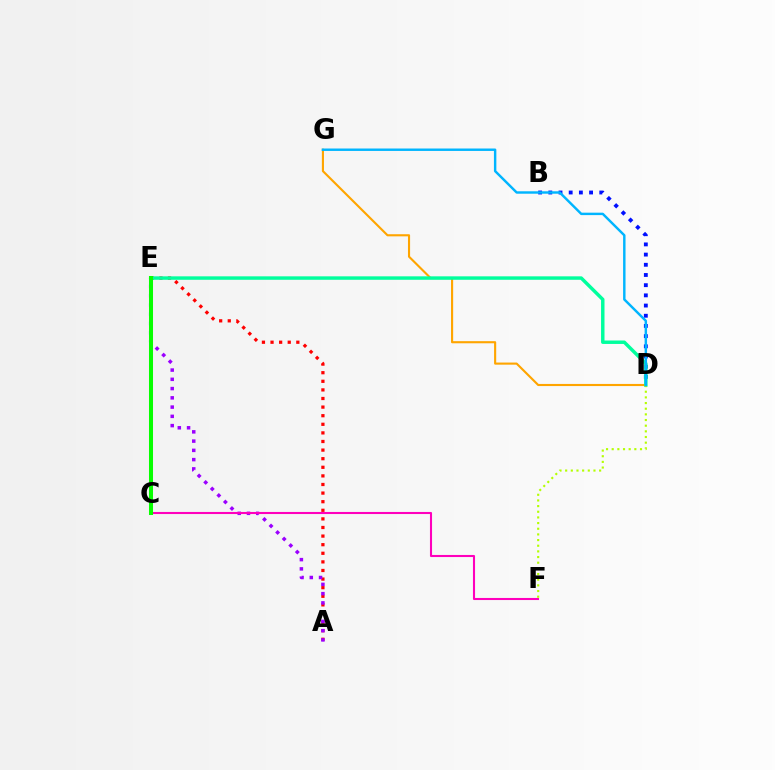{('A', 'E'): [{'color': '#ff0000', 'line_style': 'dotted', 'thickness': 2.34}, {'color': '#9b00ff', 'line_style': 'dotted', 'thickness': 2.51}], ('D', 'G'): [{'color': '#ffa500', 'line_style': 'solid', 'thickness': 1.53}, {'color': '#00b5ff', 'line_style': 'solid', 'thickness': 1.75}], ('B', 'D'): [{'color': '#0010ff', 'line_style': 'dotted', 'thickness': 2.77}], ('D', 'E'): [{'color': '#00ff9d', 'line_style': 'solid', 'thickness': 2.48}], ('C', 'F'): [{'color': '#ff00bd', 'line_style': 'solid', 'thickness': 1.5}], ('C', 'E'): [{'color': '#08ff00', 'line_style': 'solid', 'thickness': 2.9}], ('D', 'F'): [{'color': '#b3ff00', 'line_style': 'dotted', 'thickness': 1.54}]}